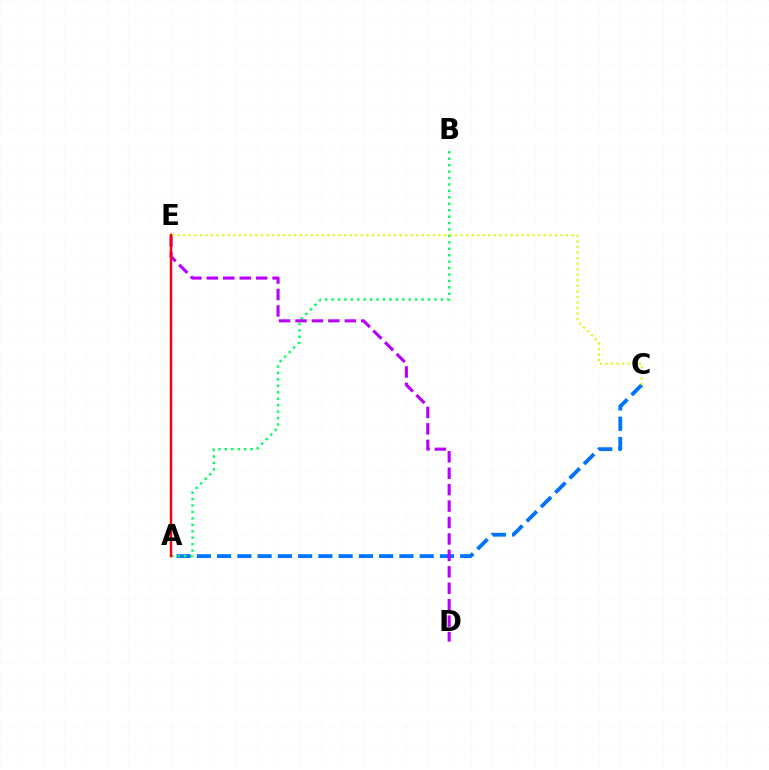{('A', 'C'): [{'color': '#0074ff', 'line_style': 'dashed', 'thickness': 2.75}], ('A', 'B'): [{'color': '#00ff5c', 'line_style': 'dotted', 'thickness': 1.75}], ('D', 'E'): [{'color': '#b900ff', 'line_style': 'dashed', 'thickness': 2.23}], ('C', 'E'): [{'color': '#d1ff00', 'line_style': 'dotted', 'thickness': 1.51}], ('A', 'E'): [{'color': '#ff0000', 'line_style': 'solid', 'thickness': 1.76}]}